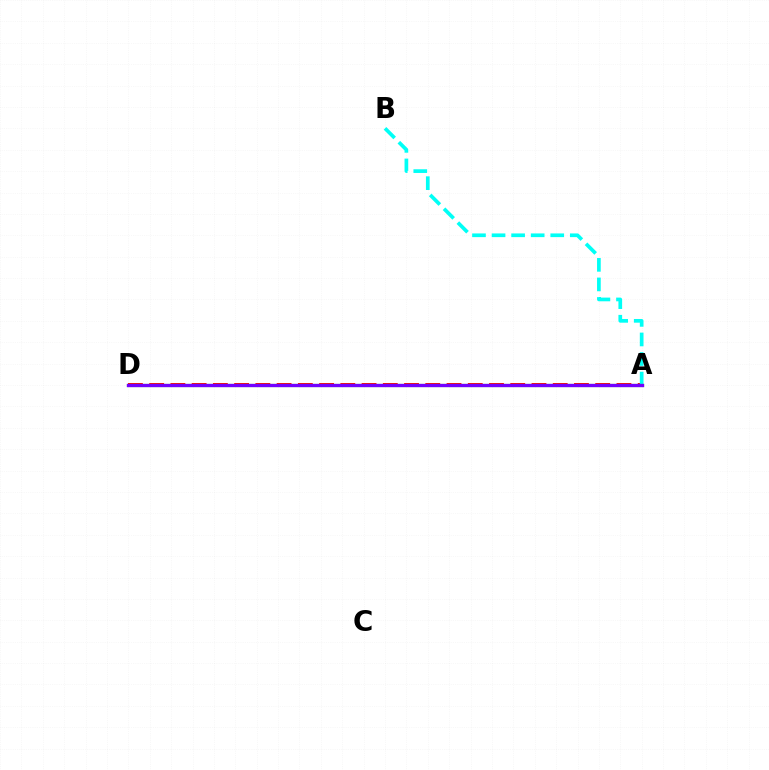{('A', 'D'): [{'color': '#ff0000', 'line_style': 'dashed', 'thickness': 2.89}, {'color': '#84ff00', 'line_style': 'solid', 'thickness': 2.29}, {'color': '#7200ff', 'line_style': 'solid', 'thickness': 2.38}], ('A', 'B'): [{'color': '#00fff6', 'line_style': 'dashed', 'thickness': 2.66}]}